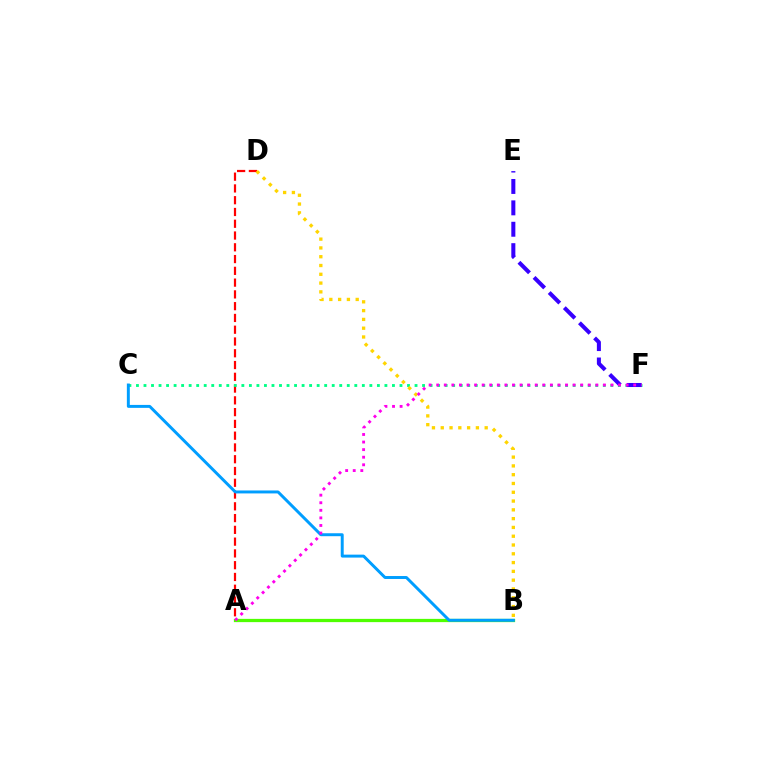{('A', 'D'): [{'color': '#ff0000', 'line_style': 'dashed', 'thickness': 1.6}], ('A', 'B'): [{'color': '#4fff00', 'line_style': 'solid', 'thickness': 2.34}], ('C', 'F'): [{'color': '#00ff86', 'line_style': 'dotted', 'thickness': 2.05}], ('B', 'C'): [{'color': '#009eff', 'line_style': 'solid', 'thickness': 2.12}], ('E', 'F'): [{'color': '#3700ff', 'line_style': 'dashed', 'thickness': 2.91}], ('B', 'D'): [{'color': '#ffd500', 'line_style': 'dotted', 'thickness': 2.39}], ('A', 'F'): [{'color': '#ff00ed', 'line_style': 'dotted', 'thickness': 2.06}]}